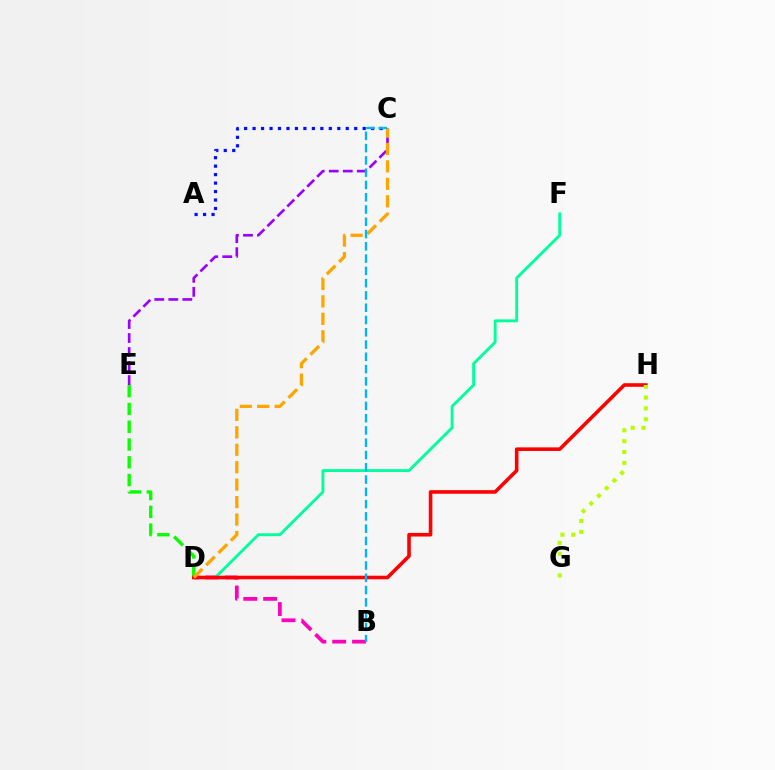{('B', 'D'): [{'color': '#ff00bd', 'line_style': 'dashed', 'thickness': 2.7}], ('D', 'F'): [{'color': '#00ff9d', 'line_style': 'solid', 'thickness': 2.07}], ('D', 'E'): [{'color': '#08ff00', 'line_style': 'dashed', 'thickness': 2.41}], ('C', 'E'): [{'color': '#9b00ff', 'line_style': 'dashed', 'thickness': 1.91}], ('A', 'C'): [{'color': '#0010ff', 'line_style': 'dotted', 'thickness': 2.3}], ('D', 'H'): [{'color': '#ff0000', 'line_style': 'solid', 'thickness': 2.58}], ('C', 'D'): [{'color': '#ffa500', 'line_style': 'dashed', 'thickness': 2.37}], ('B', 'C'): [{'color': '#00b5ff', 'line_style': 'dashed', 'thickness': 1.67}], ('G', 'H'): [{'color': '#b3ff00', 'line_style': 'dotted', 'thickness': 2.95}]}